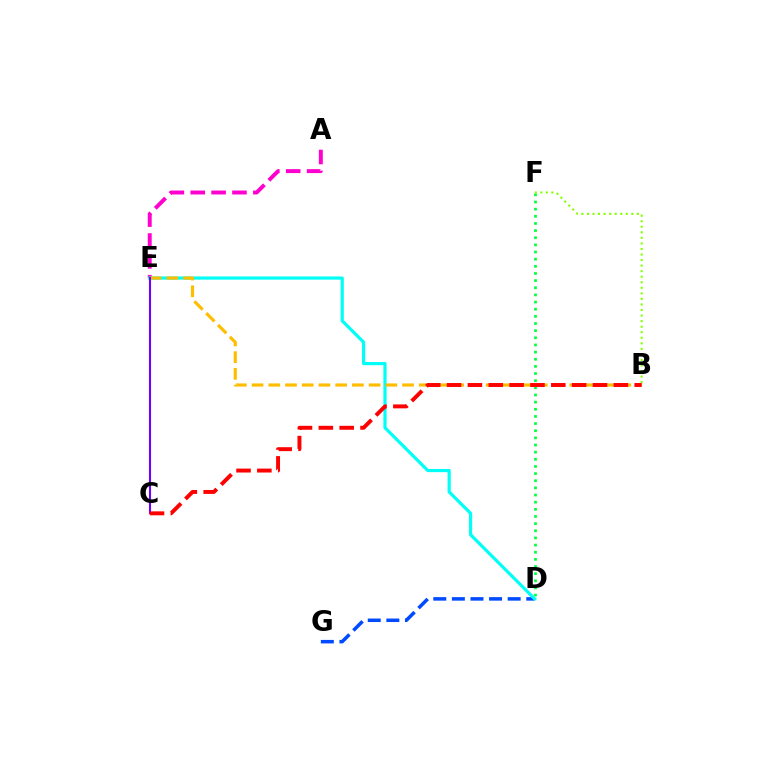{('A', 'E'): [{'color': '#ff00cf', 'line_style': 'dashed', 'thickness': 2.83}], ('D', 'G'): [{'color': '#004bff', 'line_style': 'dashed', 'thickness': 2.53}], ('D', 'F'): [{'color': '#00ff39', 'line_style': 'dotted', 'thickness': 1.94}], ('D', 'E'): [{'color': '#00fff6', 'line_style': 'solid', 'thickness': 2.29}], ('B', 'E'): [{'color': '#ffbd00', 'line_style': 'dashed', 'thickness': 2.27}], ('B', 'F'): [{'color': '#84ff00', 'line_style': 'dotted', 'thickness': 1.51}], ('C', 'E'): [{'color': '#7200ff', 'line_style': 'solid', 'thickness': 1.52}], ('B', 'C'): [{'color': '#ff0000', 'line_style': 'dashed', 'thickness': 2.83}]}